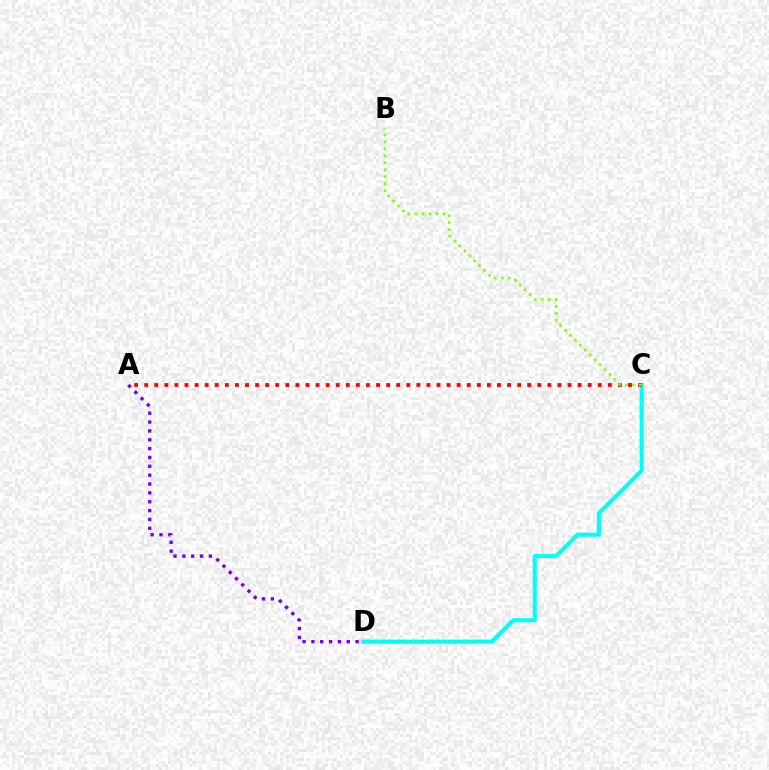{('C', 'D'): [{'color': '#00fff6', 'line_style': 'solid', 'thickness': 2.95}], ('A', 'C'): [{'color': '#ff0000', 'line_style': 'dotted', 'thickness': 2.74}], ('A', 'D'): [{'color': '#7200ff', 'line_style': 'dotted', 'thickness': 2.4}], ('B', 'C'): [{'color': '#84ff00', 'line_style': 'dotted', 'thickness': 1.89}]}